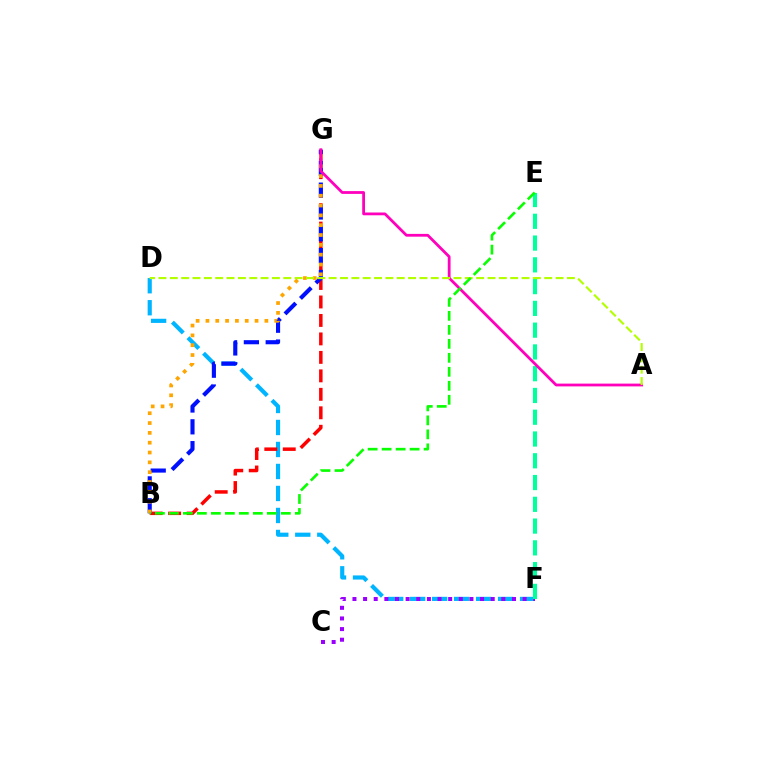{('D', 'F'): [{'color': '#00b5ff', 'line_style': 'dashed', 'thickness': 2.99}], ('C', 'F'): [{'color': '#9b00ff', 'line_style': 'dotted', 'thickness': 2.89}], ('B', 'G'): [{'color': '#ff0000', 'line_style': 'dashed', 'thickness': 2.51}, {'color': '#0010ff', 'line_style': 'dashed', 'thickness': 2.97}, {'color': '#ffa500', 'line_style': 'dotted', 'thickness': 2.67}], ('E', 'F'): [{'color': '#00ff9d', 'line_style': 'dashed', 'thickness': 2.96}], ('A', 'G'): [{'color': '#ff00bd', 'line_style': 'solid', 'thickness': 2.0}], ('A', 'D'): [{'color': '#b3ff00', 'line_style': 'dashed', 'thickness': 1.54}], ('B', 'E'): [{'color': '#08ff00', 'line_style': 'dashed', 'thickness': 1.9}]}